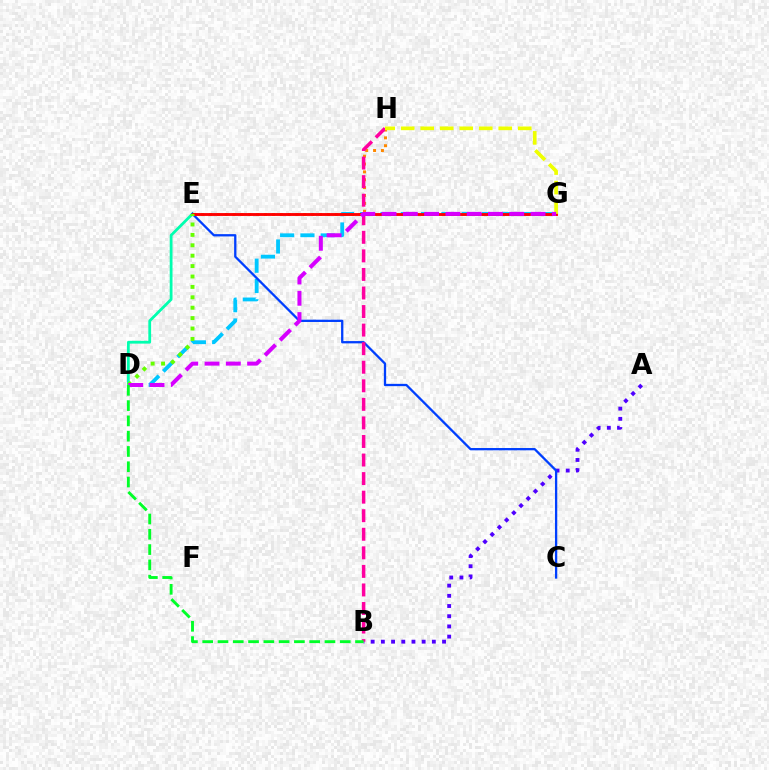{('D', 'G'): [{'color': '#00c7ff', 'line_style': 'dashed', 'thickness': 2.76}, {'color': '#d600ff', 'line_style': 'dashed', 'thickness': 2.89}], ('A', 'B'): [{'color': '#4f00ff', 'line_style': 'dotted', 'thickness': 2.77}], ('D', 'E'): [{'color': '#00ffaf', 'line_style': 'solid', 'thickness': 2.01}, {'color': '#66ff00', 'line_style': 'dotted', 'thickness': 2.83}], ('C', 'E'): [{'color': '#003fff', 'line_style': 'solid', 'thickness': 1.65}], ('E', 'H'): [{'color': '#ff8800', 'line_style': 'dotted', 'thickness': 2.14}], ('E', 'G'): [{'color': '#ff0000', 'line_style': 'solid', 'thickness': 2.07}], ('B', 'H'): [{'color': '#ff00a0', 'line_style': 'dashed', 'thickness': 2.52}], ('G', 'H'): [{'color': '#eeff00', 'line_style': 'dashed', 'thickness': 2.65}], ('B', 'D'): [{'color': '#00ff27', 'line_style': 'dashed', 'thickness': 2.08}]}